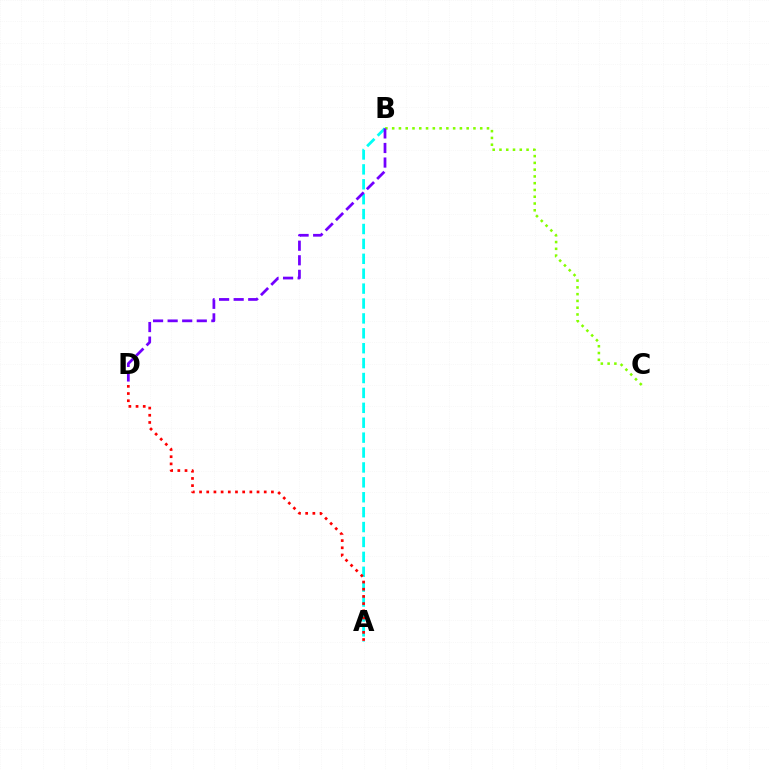{('A', 'B'): [{'color': '#00fff6', 'line_style': 'dashed', 'thickness': 2.02}], ('B', 'C'): [{'color': '#84ff00', 'line_style': 'dotted', 'thickness': 1.84}], ('A', 'D'): [{'color': '#ff0000', 'line_style': 'dotted', 'thickness': 1.95}], ('B', 'D'): [{'color': '#7200ff', 'line_style': 'dashed', 'thickness': 1.98}]}